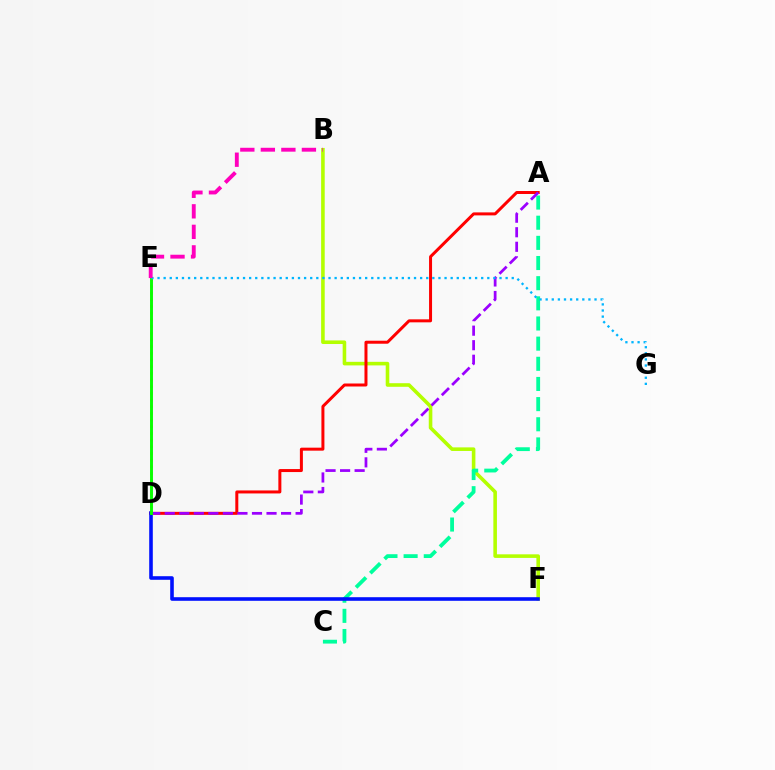{('D', 'E'): [{'color': '#ffa500', 'line_style': 'dotted', 'thickness': 1.82}, {'color': '#08ff00', 'line_style': 'solid', 'thickness': 2.1}], ('B', 'F'): [{'color': '#b3ff00', 'line_style': 'solid', 'thickness': 2.58}], ('A', 'C'): [{'color': '#00ff9d', 'line_style': 'dashed', 'thickness': 2.74}], ('A', 'D'): [{'color': '#ff0000', 'line_style': 'solid', 'thickness': 2.16}, {'color': '#9b00ff', 'line_style': 'dashed', 'thickness': 1.98}], ('D', 'F'): [{'color': '#0010ff', 'line_style': 'solid', 'thickness': 2.59}], ('E', 'G'): [{'color': '#00b5ff', 'line_style': 'dotted', 'thickness': 1.66}], ('B', 'E'): [{'color': '#ff00bd', 'line_style': 'dashed', 'thickness': 2.79}]}